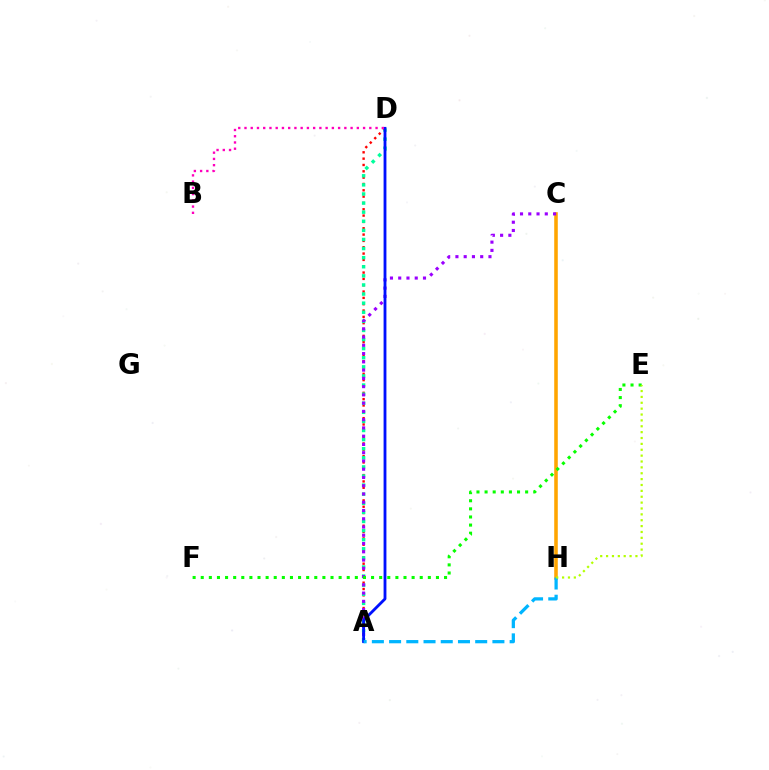{('A', 'D'): [{'color': '#ff0000', 'line_style': 'dotted', 'thickness': 1.72}, {'color': '#00ff9d', 'line_style': 'dotted', 'thickness': 2.47}, {'color': '#0010ff', 'line_style': 'solid', 'thickness': 2.04}], ('C', 'H'): [{'color': '#ffa500', 'line_style': 'solid', 'thickness': 2.56}], ('A', 'C'): [{'color': '#9b00ff', 'line_style': 'dotted', 'thickness': 2.24}], ('A', 'H'): [{'color': '#00b5ff', 'line_style': 'dashed', 'thickness': 2.34}], ('E', 'F'): [{'color': '#08ff00', 'line_style': 'dotted', 'thickness': 2.2}], ('B', 'D'): [{'color': '#ff00bd', 'line_style': 'dotted', 'thickness': 1.7}], ('E', 'H'): [{'color': '#b3ff00', 'line_style': 'dotted', 'thickness': 1.6}]}